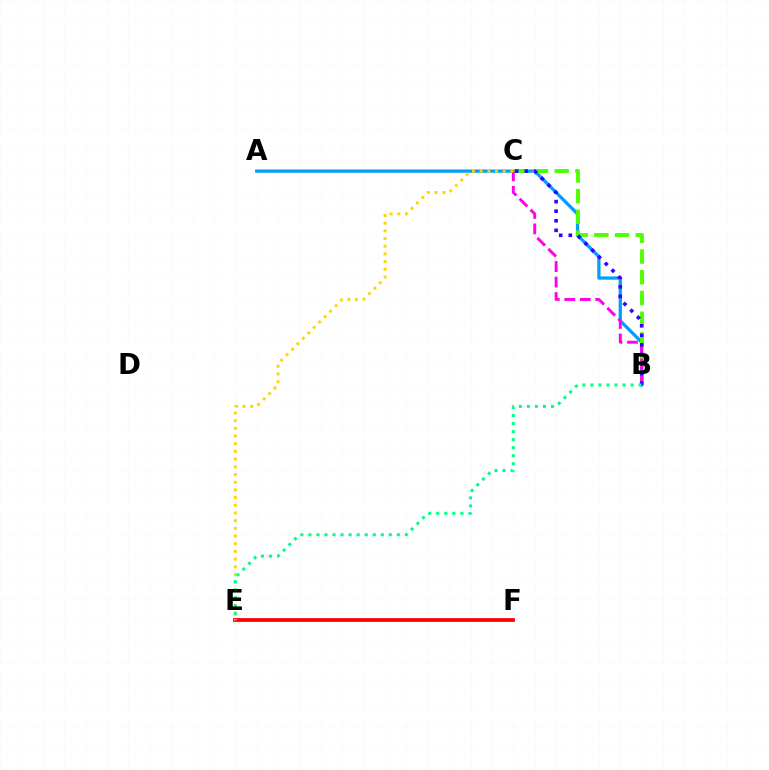{('A', 'B'): [{'color': '#009eff', 'line_style': 'solid', 'thickness': 2.34}], ('B', 'C'): [{'color': '#4fff00', 'line_style': 'dashed', 'thickness': 2.82}, {'color': '#ff00ed', 'line_style': 'dashed', 'thickness': 2.11}, {'color': '#3700ff', 'line_style': 'dotted', 'thickness': 2.6}], ('E', 'F'): [{'color': '#ff0000', 'line_style': 'solid', 'thickness': 2.7}], ('C', 'E'): [{'color': '#ffd500', 'line_style': 'dotted', 'thickness': 2.09}], ('B', 'E'): [{'color': '#00ff86', 'line_style': 'dotted', 'thickness': 2.19}]}